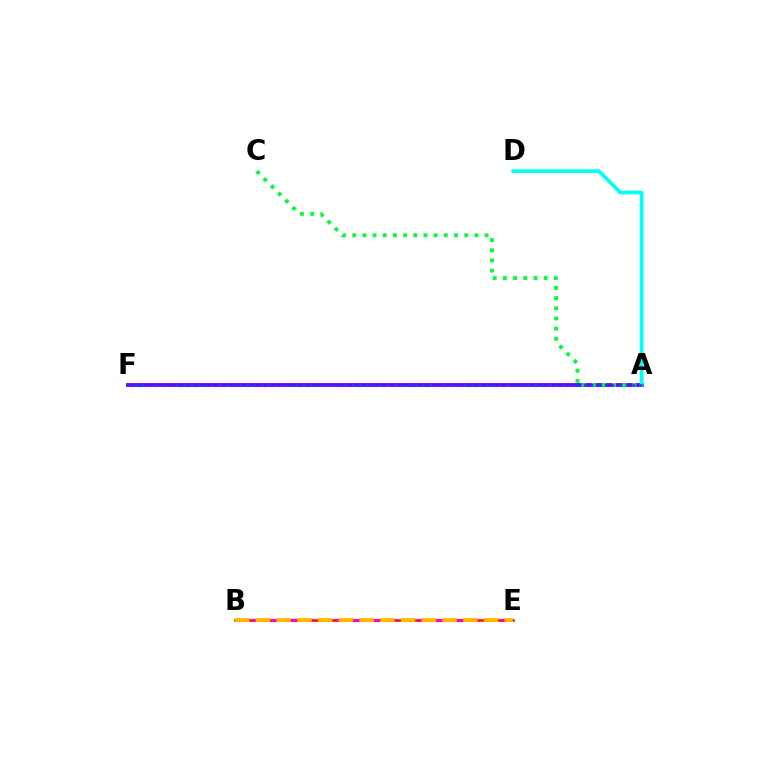{('A', 'F'): [{'color': '#84ff00', 'line_style': 'dotted', 'thickness': 2.3}, {'color': '#7200ff', 'line_style': 'solid', 'thickness': 2.77}, {'color': '#004bff', 'line_style': 'dotted', 'thickness': 1.91}], ('B', 'E'): [{'color': '#ff0000', 'line_style': 'solid', 'thickness': 1.8}, {'color': '#ff00cf', 'line_style': 'dashed', 'thickness': 2.25}, {'color': '#ffbd00', 'line_style': 'dashed', 'thickness': 2.82}], ('A', 'D'): [{'color': '#00fff6', 'line_style': 'solid', 'thickness': 2.66}], ('A', 'C'): [{'color': '#00ff39', 'line_style': 'dotted', 'thickness': 2.77}]}